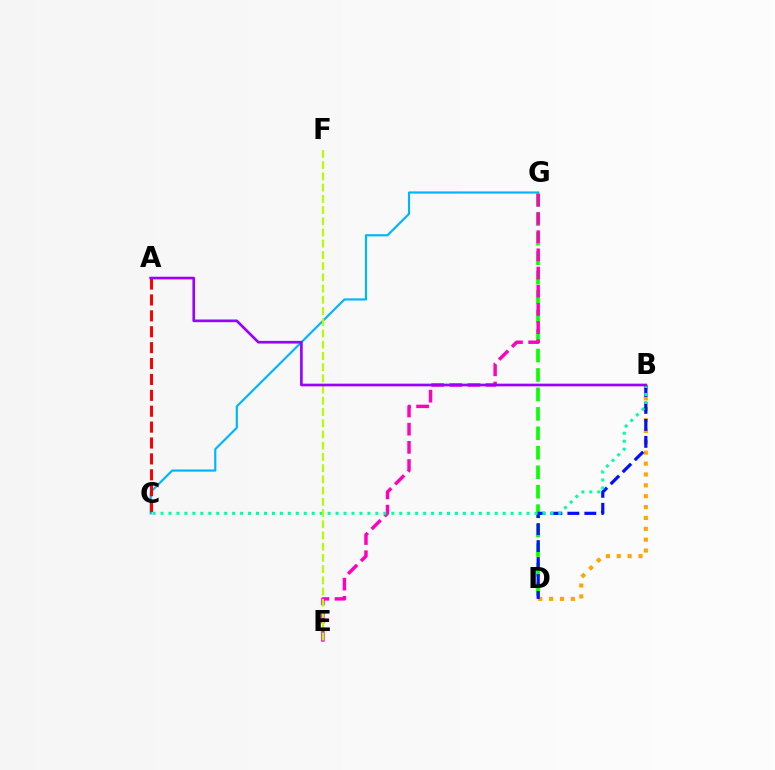{('B', 'D'): [{'color': '#ffa500', 'line_style': 'dotted', 'thickness': 2.95}, {'color': '#0010ff', 'line_style': 'dashed', 'thickness': 2.31}], ('D', 'G'): [{'color': '#08ff00', 'line_style': 'dashed', 'thickness': 2.64}], ('C', 'G'): [{'color': '#00b5ff', 'line_style': 'solid', 'thickness': 1.56}], ('E', 'G'): [{'color': '#ff00bd', 'line_style': 'dashed', 'thickness': 2.47}], ('A', 'C'): [{'color': '#ff0000', 'line_style': 'dashed', 'thickness': 2.16}], ('B', 'C'): [{'color': '#00ff9d', 'line_style': 'dotted', 'thickness': 2.16}], ('E', 'F'): [{'color': '#b3ff00', 'line_style': 'dashed', 'thickness': 1.52}], ('A', 'B'): [{'color': '#9b00ff', 'line_style': 'solid', 'thickness': 1.93}]}